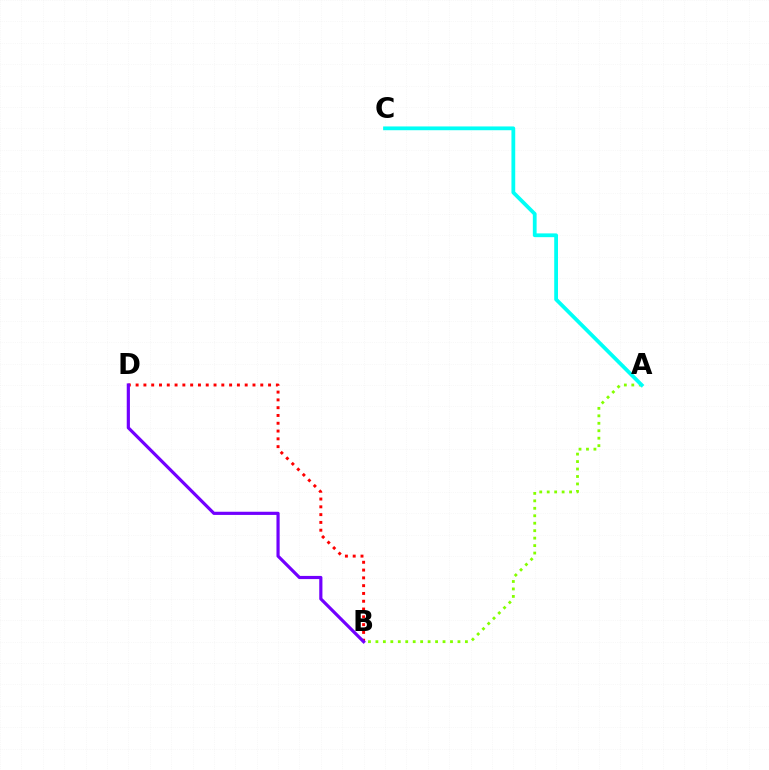{('A', 'B'): [{'color': '#84ff00', 'line_style': 'dotted', 'thickness': 2.03}], ('B', 'D'): [{'color': '#ff0000', 'line_style': 'dotted', 'thickness': 2.12}, {'color': '#7200ff', 'line_style': 'solid', 'thickness': 2.29}], ('A', 'C'): [{'color': '#00fff6', 'line_style': 'solid', 'thickness': 2.72}]}